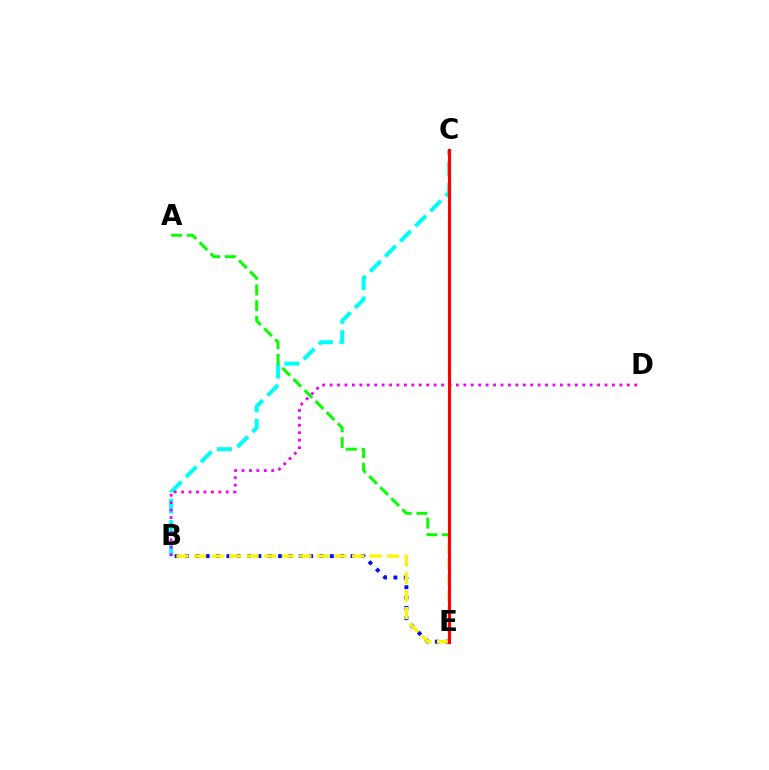{('B', 'E'): [{'color': '#0010ff', 'line_style': 'dotted', 'thickness': 2.81}, {'color': '#fcf500', 'line_style': 'dashed', 'thickness': 2.39}], ('B', 'C'): [{'color': '#00fff6', 'line_style': 'dashed', 'thickness': 2.89}], ('B', 'D'): [{'color': '#ee00ff', 'line_style': 'dotted', 'thickness': 2.02}], ('A', 'E'): [{'color': '#08ff00', 'line_style': 'dashed', 'thickness': 2.13}], ('C', 'E'): [{'color': '#ff0000', 'line_style': 'solid', 'thickness': 2.24}]}